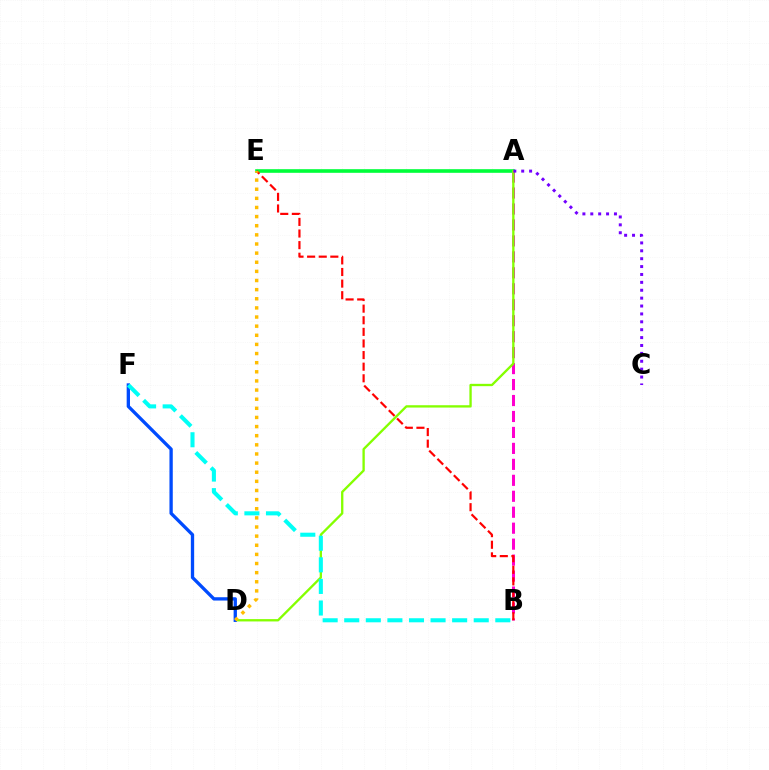{('A', 'E'): [{'color': '#00ff39', 'line_style': 'solid', 'thickness': 2.61}], ('A', 'B'): [{'color': '#ff00cf', 'line_style': 'dashed', 'thickness': 2.17}], ('A', 'D'): [{'color': '#84ff00', 'line_style': 'solid', 'thickness': 1.68}], ('D', 'F'): [{'color': '#004bff', 'line_style': 'solid', 'thickness': 2.39}], ('B', 'E'): [{'color': '#ff0000', 'line_style': 'dashed', 'thickness': 1.58}], ('B', 'F'): [{'color': '#00fff6', 'line_style': 'dashed', 'thickness': 2.93}], ('D', 'E'): [{'color': '#ffbd00', 'line_style': 'dotted', 'thickness': 2.48}], ('A', 'C'): [{'color': '#7200ff', 'line_style': 'dotted', 'thickness': 2.14}]}